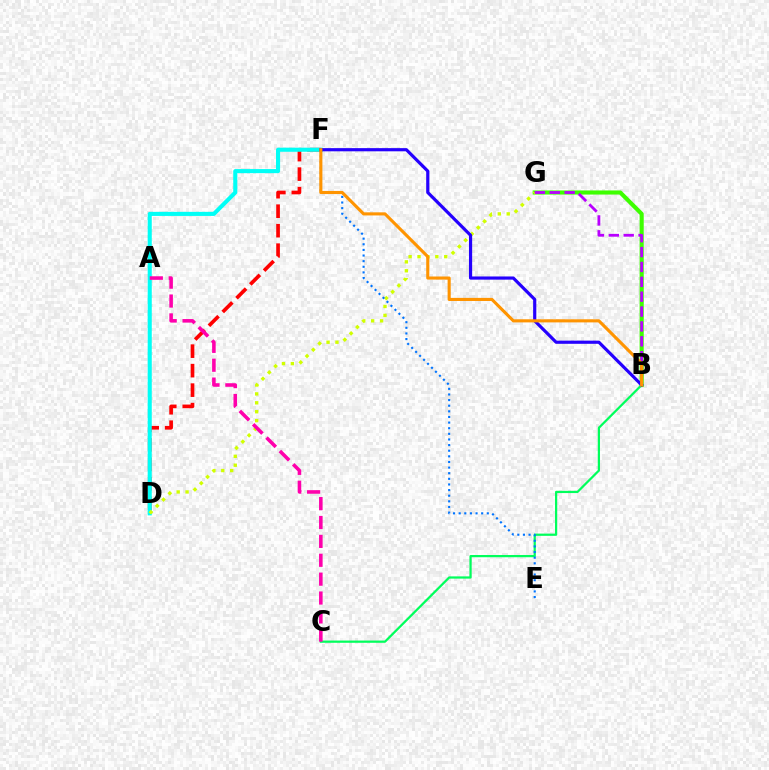{('D', 'F'): [{'color': '#ff0000', 'line_style': 'dashed', 'thickness': 2.65}, {'color': '#00fff6', 'line_style': 'solid', 'thickness': 2.94}], ('B', 'G'): [{'color': '#3dff00', 'line_style': 'solid', 'thickness': 2.97}, {'color': '#b900ff', 'line_style': 'dashed', 'thickness': 2.02}], ('D', 'G'): [{'color': '#d1ff00', 'line_style': 'dotted', 'thickness': 2.42}], ('B', 'C'): [{'color': '#00ff5c', 'line_style': 'solid', 'thickness': 1.61}], ('A', 'C'): [{'color': '#ff00ac', 'line_style': 'dashed', 'thickness': 2.57}], ('E', 'F'): [{'color': '#0074ff', 'line_style': 'dotted', 'thickness': 1.53}], ('B', 'F'): [{'color': '#2500ff', 'line_style': 'solid', 'thickness': 2.29}, {'color': '#ff9400', 'line_style': 'solid', 'thickness': 2.24}]}